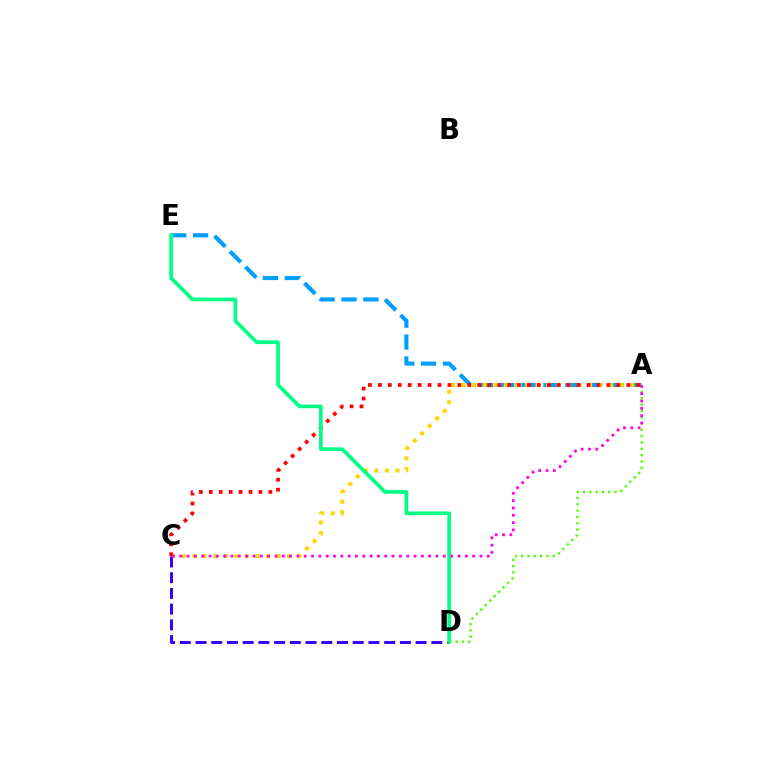{('A', 'D'): [{'color': '#4fff00', 'line_style': 'dotted', 'thickness': 1.71}], ('A', 'E'): [{'color': '#009eff', 'line_style': 'dashed', 'thickness': 2.97}], ('A', 'C'): [{'color': '#ffd500', 'line_style': 'dotted', 'thickness': 2.87}, {'color': '#ff0000', 'line_style': 'dotted', 'thickness': 2.7}, {'color': '#ff00ed', 'line_style': 'dotted', 'thickness': 1.99}], ('C', 'D'): [{'color': '#3700ff', 'line_style': 'dashed', 'thickness': 2.14}], ('D', 'E'): [{'color': '#00ff86', 'line_style': 'solid', 'thickness': 2.65}]}